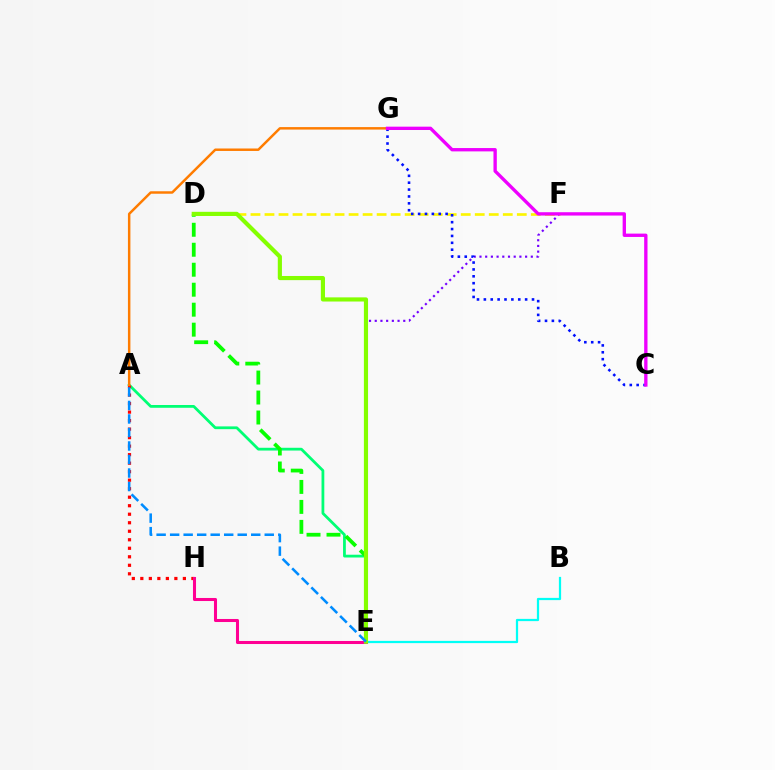{('E', 'F'): [{'color': '#7200ff', 'line_style': 'dotted', 'thickness': 1.55}], ('A', 'E'): [{'color': '#00ff74', 'line_style': 'solid', 'thickness': 2.0}, {'color': '#008cff', 'line_style': 'dashed', 'thickness': 1.84}], ('A', 'H'): [{'color': '#ff0000', 'line_style': 'dotted', 'thickness': 2.31}], ('D', 'F'): [{'color': '#fcf500', 'line_style': 'dashed', 'thickness': 1.9}], ('A', 'G'): [{'color': '#ff7c00', 'line_style': 'solid', 'thickness': 1.78}], ('D', 'E'): [{'color': '#08ff00', 'line_style': 'dashed', 'thickness': 2.71}, {'color': '#84ff00', 'line_style': 'solid', 'thickness': 2.99}], ('C', 'G'): [{'color': '#0010ff', 'line_style': 'dotted', 'thickness': 1.87}, {'color': '#ee00ff', 'line_style': 'solid', 'thickness': 2.4}], ('B', 'E'): [{'color': '#00fff6', 'line_style': 'solid', 'thickness': 1.61}], ('E', 'H'): [{'color': '#ff0094', 'line_style': 'solid', 'thickness': 2.19}]}